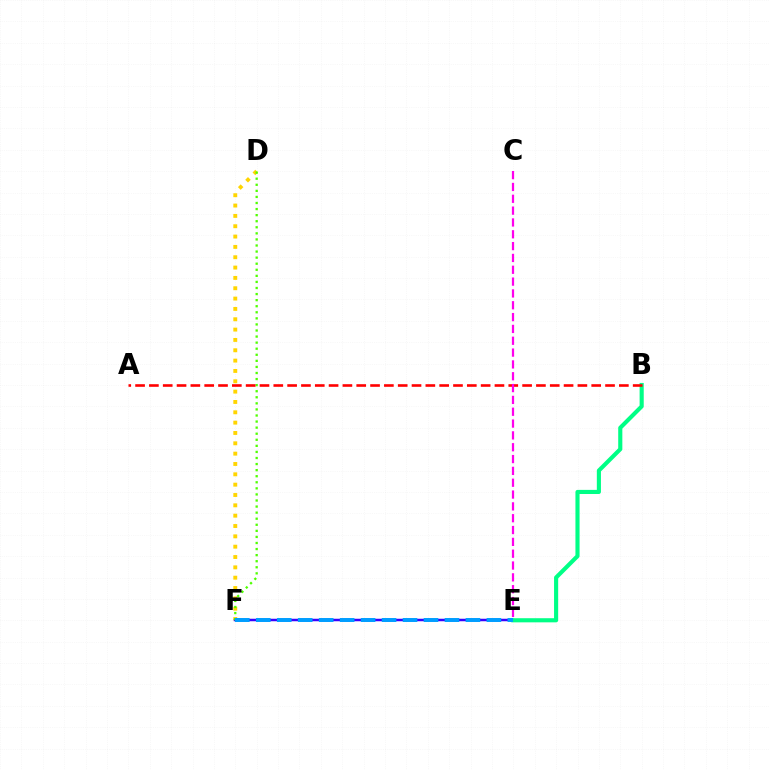{('D', 'F'): [{'color': '#ffd500', 'line_style': 'dotted', 'thickness': 2.81}, {'color': '#4fff00', 'line_style': 'dotted', 'thickness': 1.65}], ('E', 'F'): [{'color': '#3700ff', 'line_style': 'solid', 'thickness': 1.8}, {'color': '#009eff', 'line_style': 'dashed', 'thickness': 2.85}], ('B', 'E'): [{'color': '#00ff86', 'line_style': 'solid', 'thickness': 2.97}], ('A', 'B'): [{'color': '#ff0000', 'line_style': 'dashed', 'thickness': 1.88}], ('C', 'E'): [{'color': '#ff00ed', 'line_style': 'dashed', 'thickness': 1.61}]}